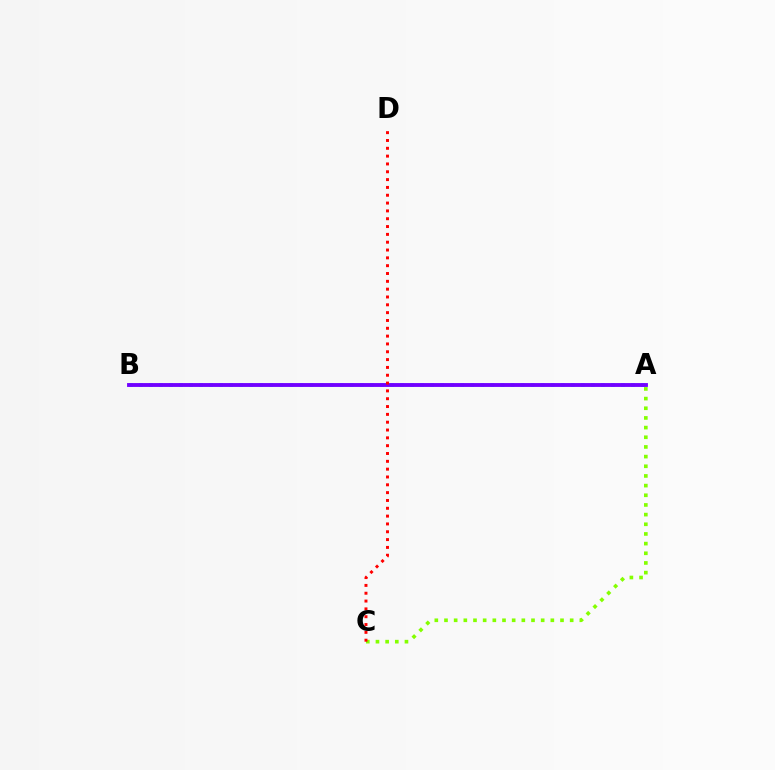{('A', 'B'): [{'color': '#00fff6', 'line_style': 'dotted', 'thickness': 2.73}, {'color': '#7200ff', 'line_style': 'solid', 'thickness': 2.78}], ('A', 'C'): [{'color': '#84ff00', 'line_style': 'dotted', 'thickness': 2.63}], ('C', 'D'): [{'color': '#ff0000', 'line_style': 'dotted', 'thickness': 2.13}]}